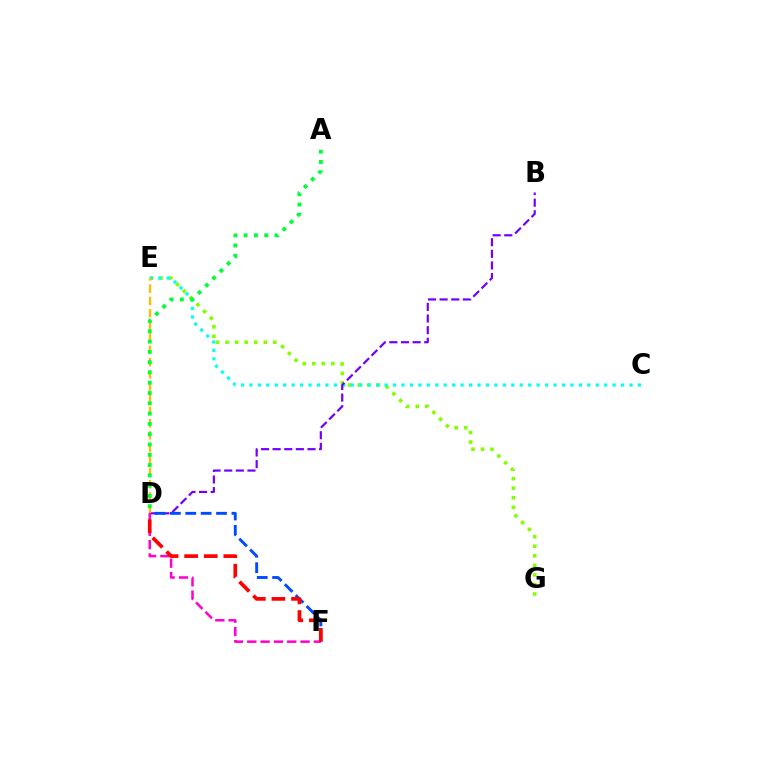{('E', 'G'): [{'color': '#84ff00', 'line_style': 'dotted', 'thickness': 2.6}], ('C', 'E'): [{'color': '#00fff6', 'line_style': 'dotted', 'thickness': 2.3}], ('B', 'D'): [{'color': '#7200ff', 'line_style': 'dashed', 'thickness': 1.58}], ('D', 'E'): [{'color': '#ffbd00', 'line_style': 'dashed', 'thickness': 1.66}], ('D', 'F'): [{'color': '#004bff', 'line_style': 'dashed', 'thickness': 2.09}, {'color': '#ff00cf', 'line_style': 'dashed', 'thickness': 1.81}, {'color': '#ff0000', 'line_style': 'dashed', 'thickness': 2.66}], ('A', 'D'): [{'color': '#00ff39', 'line_style': 'dotted', 'thickness': 2.8}]}